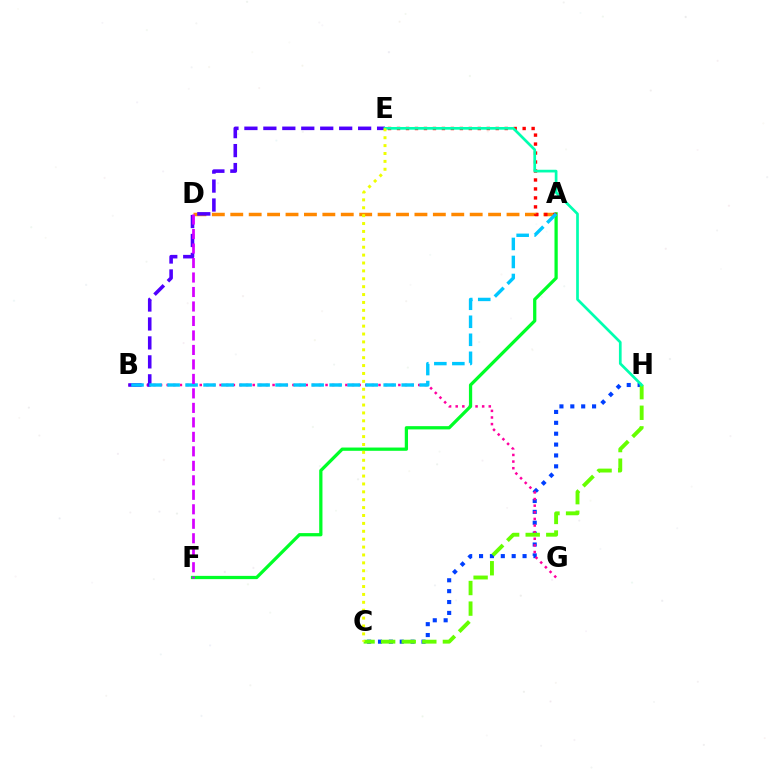{('A', 'D'): [{'color': '#ff8800', 'line_style': 'dashed', 'thickness': 2.5}], ('C', 'H'): [{'color': '#003fff', 'line_style': 'dotted', 'thickness': 2.96}, {'color': '#66ff00', 'line_style': 'dashed', 'thickness': 2.8}], ('B', 'G'): [{'color': '#ff00a0', 'line_style': 'dotted', 'thickness': 1.8}], ('A', 'F'): [{'color': '#00ff27', 'line_style': 'solid', 'thickness': 2.35}], ('B', 'E'): [{'color': '#4f00ff', 'line_style': 'dashed', 'thickness': 2.57}], ('A', 'E'): [{'color': '#ff0000', 'line_style': 'dotted', 'thickness': 2.44}], ('A', 'B'): [{'color': '#00c7ff', 'line_style': 'dashed', 'thickness': 2.45}], ('E', 'H'): [{'color': '#00ffaf', 'line_style': 'solid', 'thickness': 1.95}], ('D', 'F'): [{'color': '#d600ff', 'line_style': 'dashed', 'thickness': 1.97}], ('C', 'E'): [{'color': '#eeff00', 'line_style': 'dotted', 'thickness': 2.14}]}